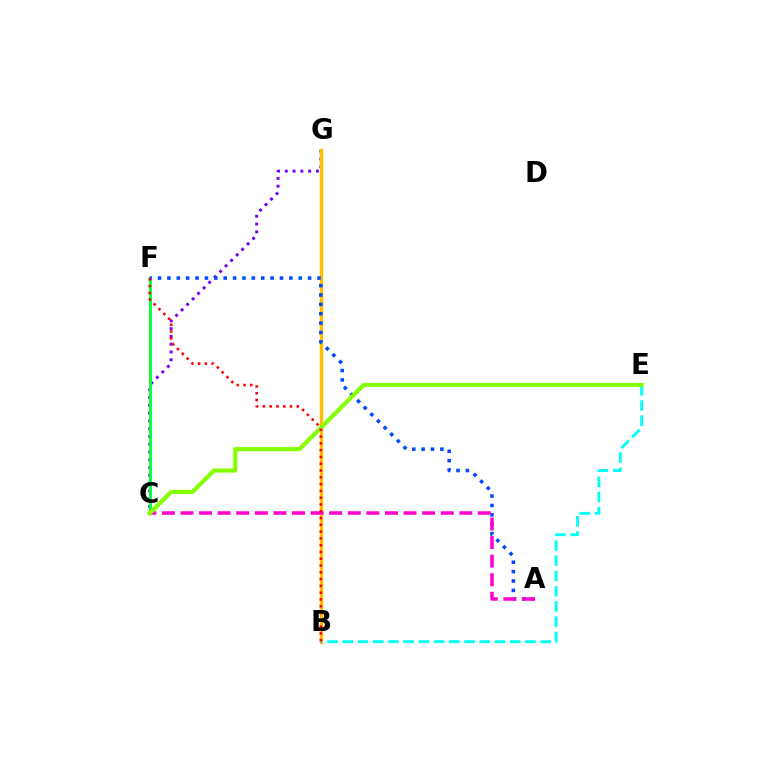{('C', 'G'): [{'color': '#7200ff', 'line_style': 'dotted', 'thickness': 2.11}], ('B', 'G'): [{'color': '#ffbd00', 'line_style': 'solid', 'thickness': 2.46}], ('B', 'E'): [{'color': '#00fff6', 'line_style': 'dashed', 'thickness': 2.07}], ('C', 'F'): [{'color': '#00ff39', 'line_style': 'solid', 'thickness': 2.06}], ('A', 'F'): [{'color': '#004bff', 'line_style': 'dotted', 'thickness': 2.55}], ('A', 'C'): [{'color': '#ff00cf', 'line_style': 'dashed', 'thickness': 2.53}], ('C', 'E'): [{'color': '#84ff00', 'line_style': 'solid', 'thickness': 2.99}], ('B', 'F'): [{'color': '#ff0000', 'line_style': 'dotted', 'thickness': 1.84}]}